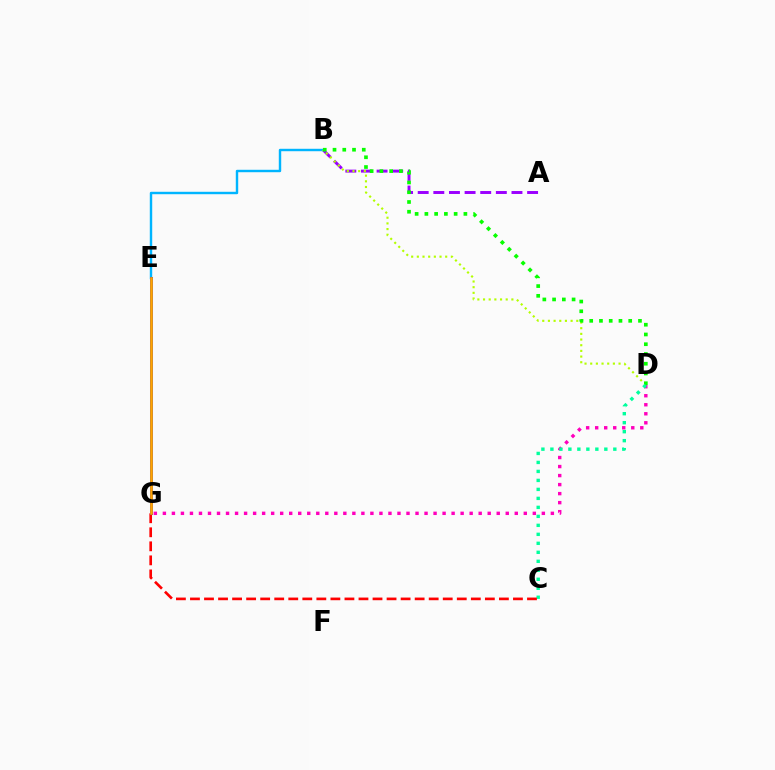{('A', 'B'): [{'color': '#9b00ff', 'line_style': 'dashed', 'thickness': 2.12}], ('B', 'E'): [{'color': '#00b5ff', 'line_style': 'solid', 'thickness': 1.75}], ('D', 'G'): [{'color': '#ff00bd', 'line_style': 'dotted', 'thickness': 2.45}], ('B', 'D'): [{'color': '#b3ff00', 'line_style': 'dotted', 'thickness': 1.54}, {'color': '#08ff00', 'line_style': 'dotted', 'thickness': 2.65}], ('C', 'D'): [{'color': '#00ff9d', 'line_style': 'dotted', 'thickness': 2.44}], ('C', 'G'): [{'color': '#ff0000', 'line_style': 'dashed', 'thickness': 1.91}], ('E', 'G'): [{'color': '#0010ff', 'line_style': 'solid', 'thickness': 2.17}, {'color': '#ffa500', 'line_style': 'solid', 'thickness': 1.96}]}